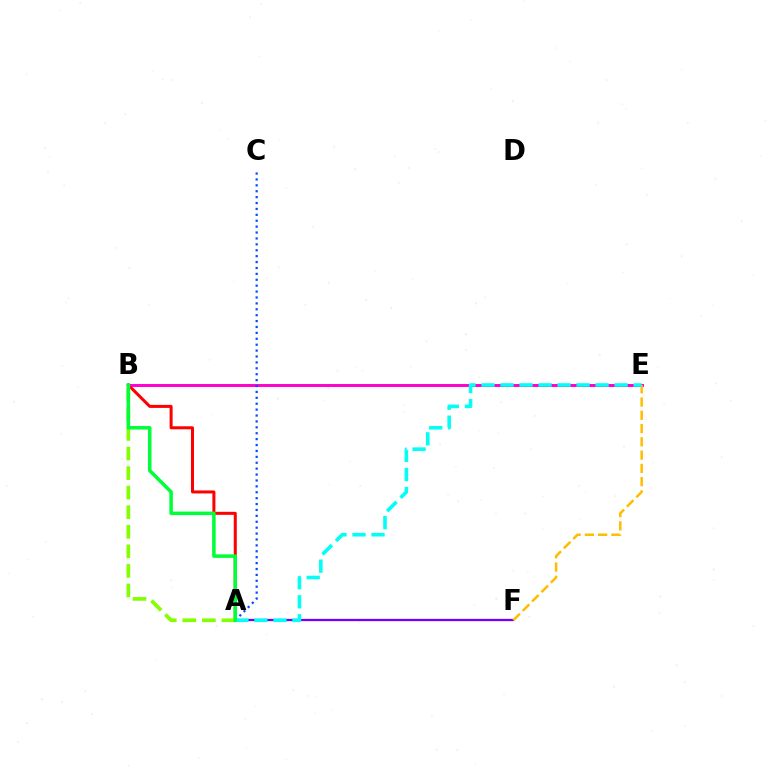{('A', 'B'): [{'color': '#ff0000', 'line_style': 'solid', 'thickness': 2.17}, {'color': '#84ff00', 'line_style': 'dashed', 'thickness': 2.66}, {'color': '#00ff39', 'line_style': 'solid', 'thickness': 2.53}], ('A', 'F'): [{'color': '#7200ff', 'line_style': 'solid', 'thickness': 1.64}], ('B', 'E'): [{'color': '#ff00cf', 'line_style': 'solid', 'thickness': 2.13}], ('E', 'F'): [{'color': '#ffbd00', 'line_style': 'dashed', 'thickness': 1.8}], ('A', 'C'): [{'color': '#004bff', 'line_style': 'dotted', 'thickness': 1.6}], ('A', 'E'): [{'color': '#00fff6', 'line_style': 'dashed', 'thickness': 2.58}]}